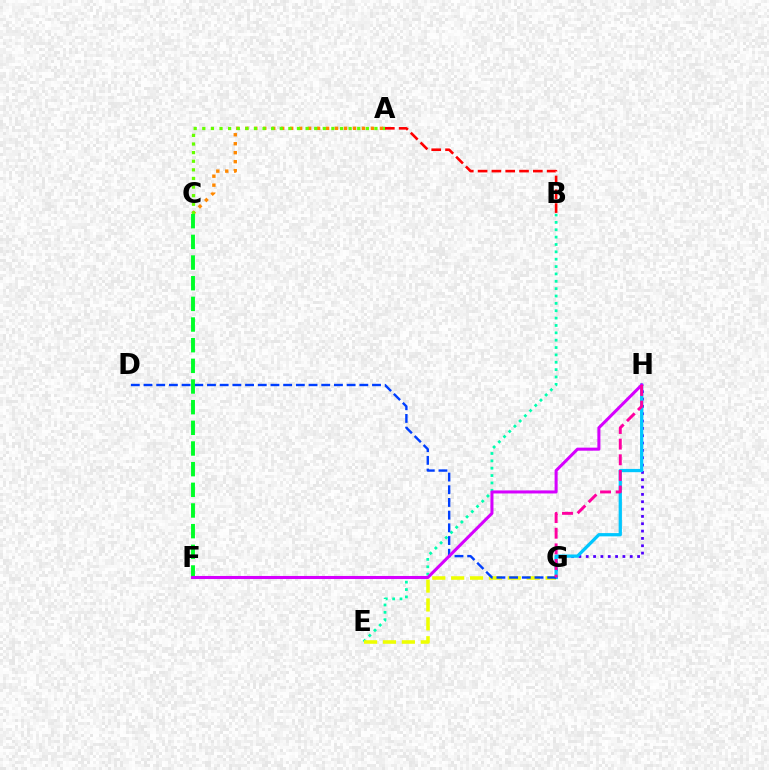{('A', 'C'): [{'color': '#ff8800', 'line_style': 'dotted', 'thickness': 2.44}, {'color': '#66ff00', 'line_style': 'dotted', 'thickness': 2.34}], ('G', 'H'): [{'color': '#4f00ff', 'line_style': 'dotted', 'thickness': 1.99}, {'color': '#00c7ff', 'line_style': 'solid', 'thickness': 2.34}, {'color': '#ff00a0', 'line_style': 'dashed', 'thickness': 2.12}], ('B', 'E'): [{'color': '#00ffaf', 'line_style': 'dotted', 'thickness': 2.0}], ('A', 'B'): [{'color': '#ff0000', 'line_style': 'dashed', 'thickness': 1.88}], ('E', 'G'): [{'color': '#eeff00', 'line_style': 'dashed', 'thickness': 2.57}], ('D', 'G'): [{'color': '#003fff', 'line_style': 'dashed', 'thickness': 1.72}], ('C', 'F'): [{'color': '#00ff27', 'line_style': 'dashed', 'thickness': 2.81}], ('F', 'H'): [{'color': '#d600ff', 'line_style': 'solid', 'thickness': 2.19}]}